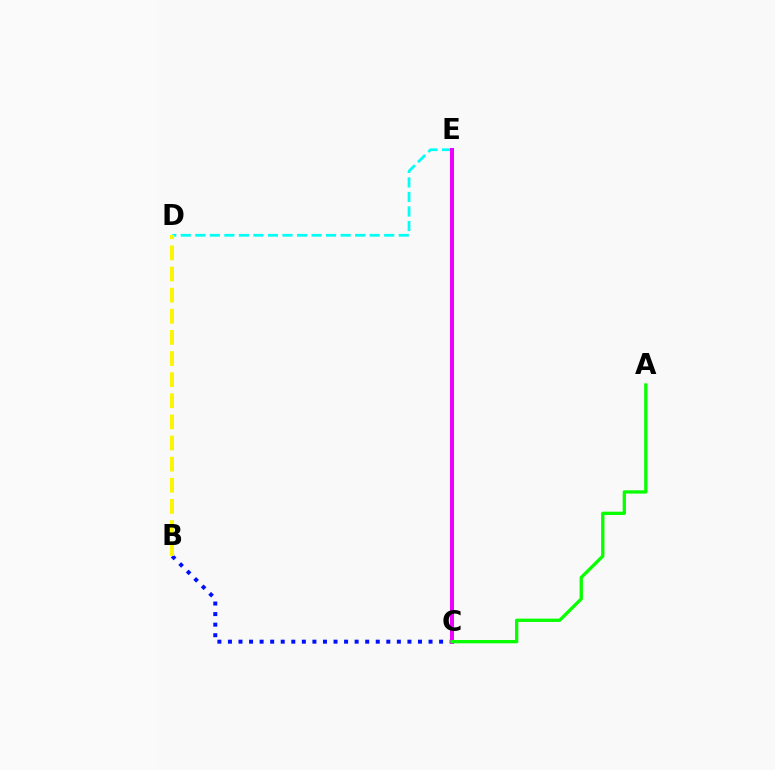{('B', 'C'): [{'color': '#0010ff', 'line_style': 'dotted', 'thickness': 2.87}], ('C', 'E'): [{'color': '#ff0000', 'line_style': 'dotted', 'thickness': 2.56}, {'color': '#ee00ff', 'line_style': 'solid', 'thickness': 2.88}], ('D', 'E'): [{'color': '#00fff6', 'line_style': 'dashed', 'thickness': 1.97}], ('A', 'C'): [{'color': '#08ff00', 'line_style': 'solid', 'thickness': 2.37}], ('B', 'D'): [{'color': '#fcf500', 'line_style': 'dashed', 'thickness': 2.87}]}